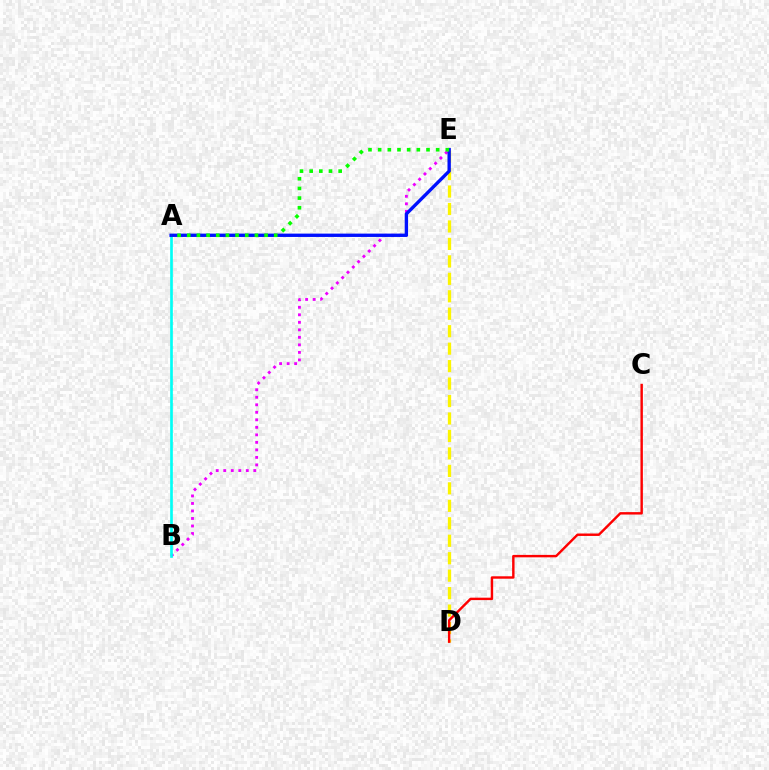{('D', 'E'): [{'color': '#fcf500', 'line_style': 'dashed', 'thickness': 2.37}], ('B', 'E'): [{'color': '#ee00ff', 'line_style': 'dotted', 'thickness': 2.04}], ('C', 'D'): [{'color': '#ff0000', 'line_style': 'solid', 'thickness': 1.75}], ('A', 'B'): [{'color': '#00fff6', 'line_style': 'solid', 'thickness': 1.92}], ('A', 'E'): [{'color': '#0010ff', 'line_style': 'solid', 'thickness': 2.41}, {'color': '#08ff00', 'line_style': 'dotted', 'thickness': 2.63}]}